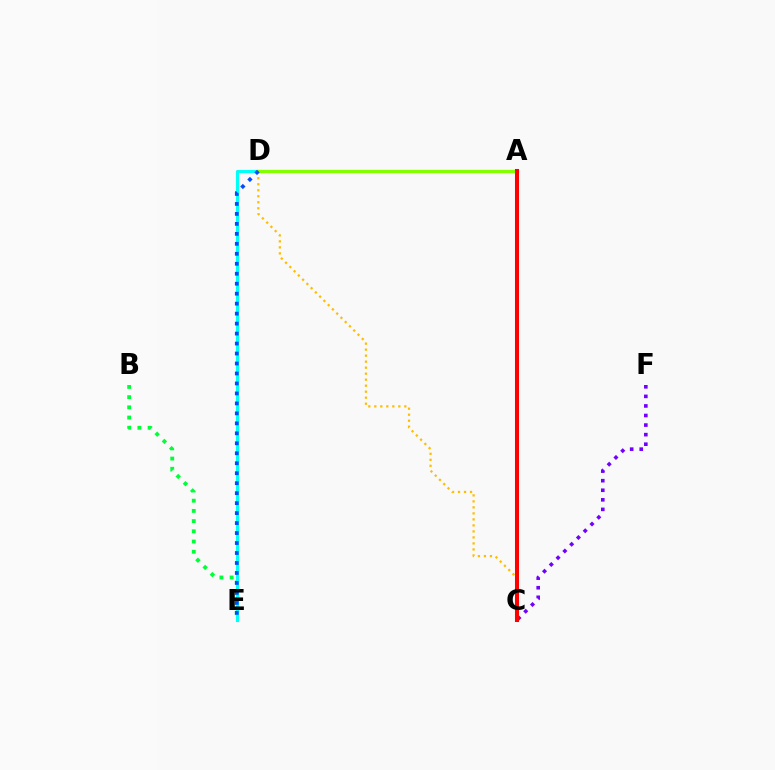{('B', 'E'): [{'color': '#00ff39', 'line_style': 'dotted', 'thickness': 2.77}], ('D', 'E'): [{'color': '#00fff6', 'line_style': 'solid', 'thickness': 2.24}, {'color': '#004bff', 'line_style': 'dotted', 'thickness': 2.71}], ('A', 'D'): [{'color': '#84ff00', 'line_style': 'solid', 'thickness': 2.42}], ('A', 'C'): [{'color': '#ff00cf', 'line_style': 'solid', 'thickness': 2.58}, {'color': '#ff0000', 'line_style': 'solid', 'thickness': 2.91}], ('C', 'D'): [{'color': '#ffbd00', 'line_style': 'dotted', 'thickness': 1.63}], ('C', 'F'): [{'color': '#7200ff', 'line_style': 'dotted', 'thickness': 2.6}]}